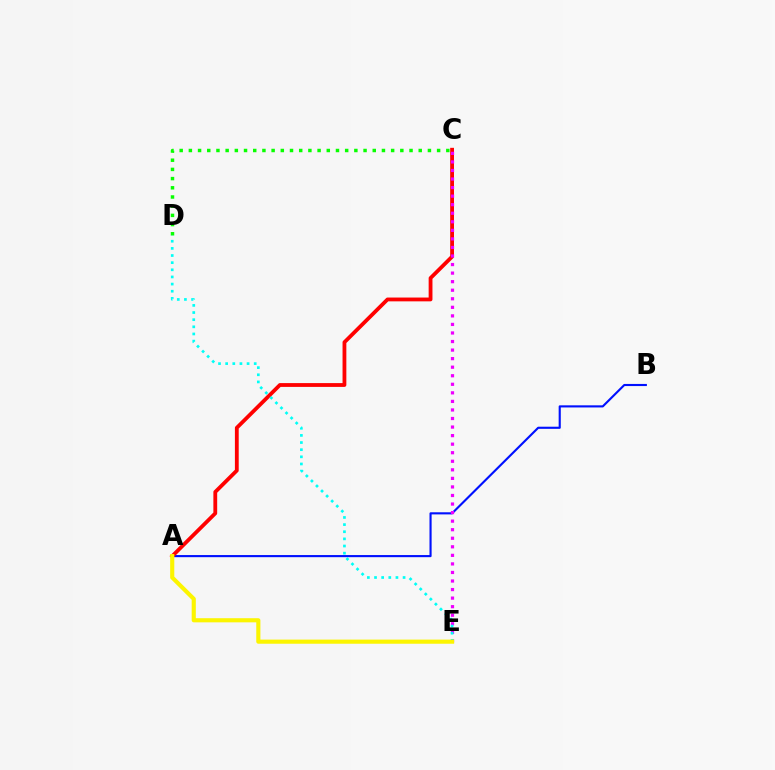{('A', 'B'): [{'color': '#0010ff', 'line_style': 'solid', 'thickness': 1.53}], ('A', 'C'): [{'color': '#ff0000', 'line_style': 'solid', 'thickness': 2.74}], ('C', 'D'): [{'color': '#08ff00', 'line_style': 'dotted', 'thickness': 2.5}], ('C', 'E'): [{'color': '#ee00ff', 'line_style': 'dotted', 'thickness': 2.32}], ('D', 'E'): [{'color': '#00fff6', 'line_style': 'dotted', 'thickness': 1.94}], ('A', 'E'): [{'color': '#fcf500', 'line_style': 'solid', 'thickness': 2.98}]}